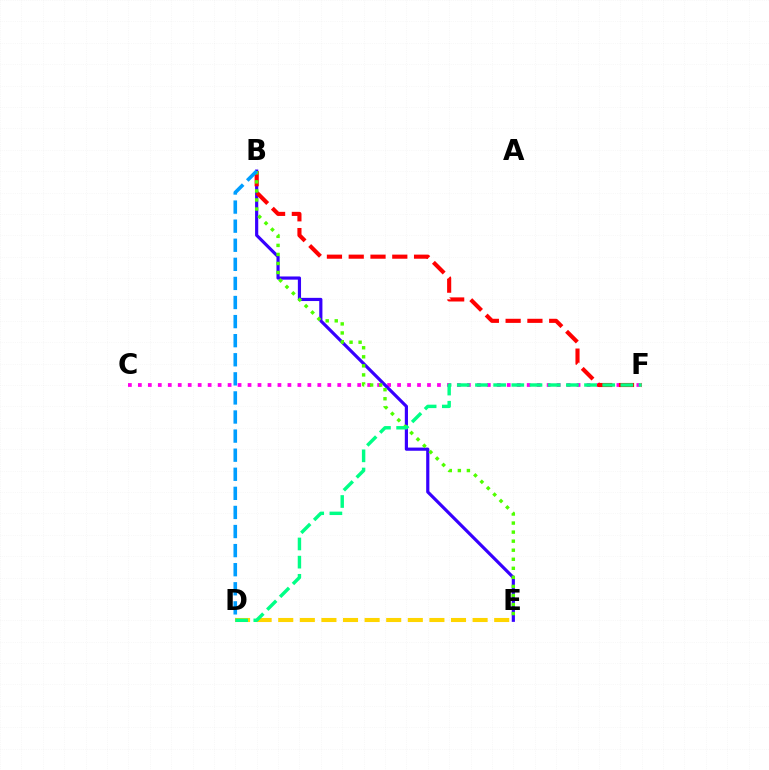{('D', 'E'): [{'color': '#ffd500', 'line_style': 'dashed', 'thickness': 2.93}], ('C', 'F'): [{'color': '#ff00ed', 'line_style': 'dotted', 'thickness': 2.71}], ('B', 'E'): [{'color': '#3700ff', 'line_style': 'solid', 'thickness': 2.29}, {'color': '#4fff00', 'line_style': 'dotted', 'thickness': 2.46}], ('B', 'F'): [{'color': '#ff0000', 'line_style': 'dashed', 'thickness': 2.96}], ('D', 'F'): [{'color': '#00ff86', 'line_style': 'dashed', 'thickness': 2.47}], ('B', 'D'): [{'color': '#009eff', 'line_style': 'dashed', 'thickness': 2.59}]}